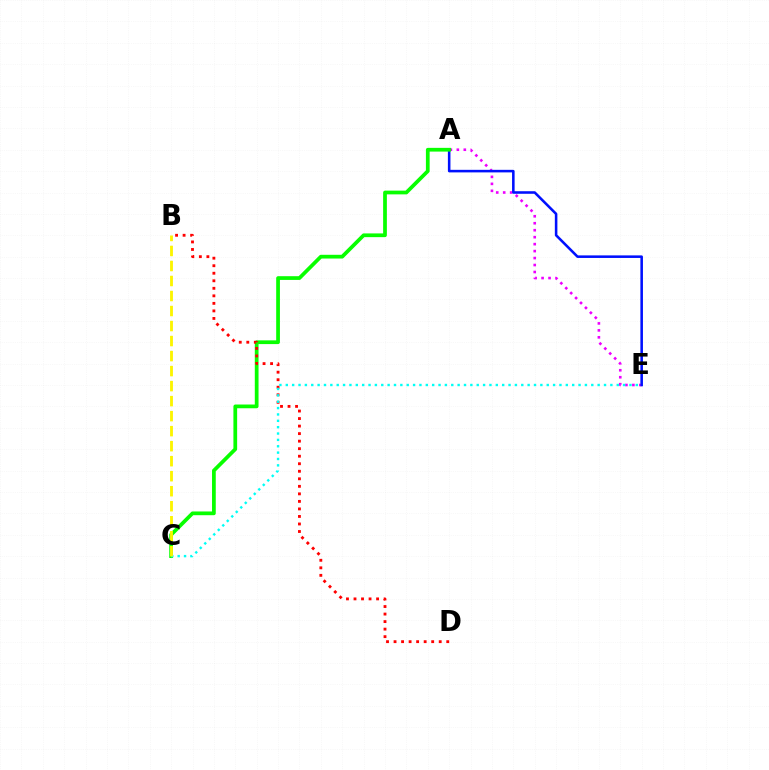{('A', 'E'): [{'color': '#ee00ff', 'line_style': 'dotted', 'thickness': 1.89}, {'color': '#0010ff', 'line_style': 'solid', 'thickness': 1.84}], ('A', 'C'): [{'color': '#08ff00', 'line_style': 'solid', 'thickness': 2.69}], ('B', 'D'): [{'color': '#ff0000', 'line_style': 'dotted', 'thickness': 2.05}], ('C', 'E'): [{'color': '#00fff6', 'line_style': 'dotted', 'thickness': 1.73}], ('B', 'C'): [{'color': '#fcf500', 'line_style': 'dashed', 'thickness': 2.04}]}